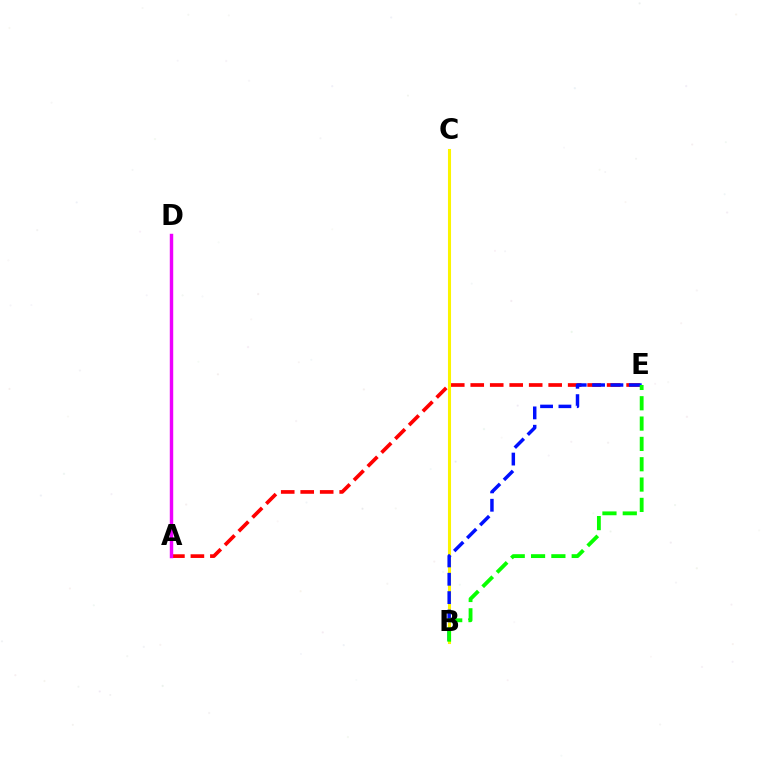{('A', 'E'): [{'color': '#ff0000', 'line_style': 'dashed', 'thickness': 2.65}], ('A', 'D'): [{'color': '#00fff6', 'line_style': 'solid', 'thickness': 1.86}, {'color': '#ee00ff', 'line_style': 'solid', 'thickness': 2.47}], ('B', 'C'): [{'color': '#fcf500', 'line_style': 'solid', 'thickness': 2.21}], ('B', 'E'): [{'color': '#0010ff', 'line_style': 'dashed', 'thickness': 2.49}, {'color': '#08ff00', 'line_style': 'dashed', 'thickness': 2.76}]}